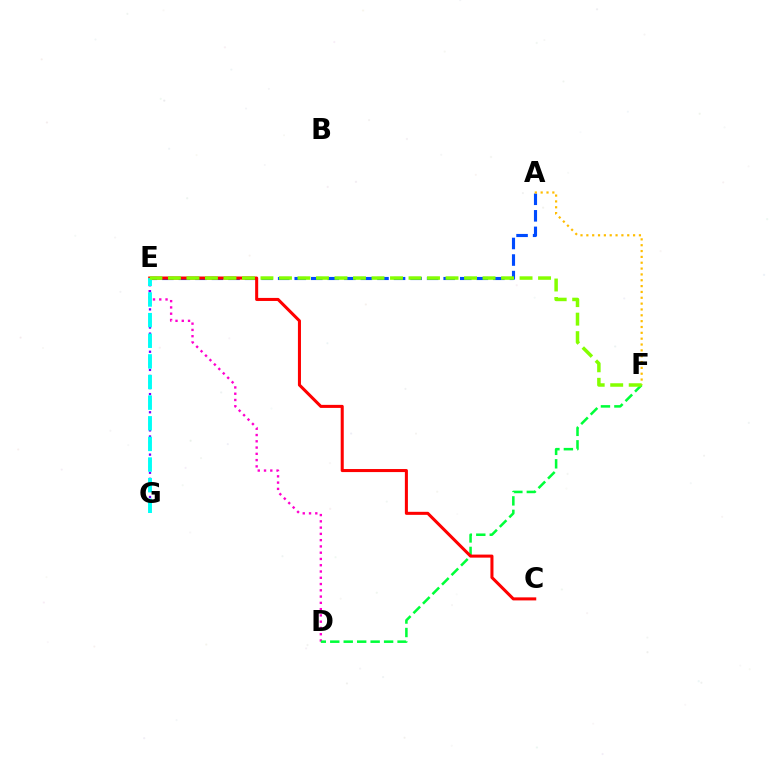{('A', 'E'): [{'color': '#004bff', 'line_style': 'dashed', 'thickness': 2.25}], ('D', 'E'): [{'color': '#ff00cf', 'line_style': 'dotted', 'thickness': 1.7}], ('D', 'F'): [{'color': '#00ff39', 'line_style': 'dashed', 'thickness': 1.83}], ('E', 'G'): [{'color': '#7200ff', 'line_style': 'dotted', 'thickness': 1.64}, {'color': '#00fff6', 'line_style': 'dashed', 'thickness': 2.8}], ('C', 'E'): [{'color': '#ff0000', 'line_style': 'solid', 'thickness': 2.19}], ('A', 'F'): [{'color': '#ffbd00', 'line_style': 'dotted', 'thickness': 1.59}], ('E', 'F'): [{'color': '#84ff00', 'line_style': 'dashed', 'thickness': 2.51}]}